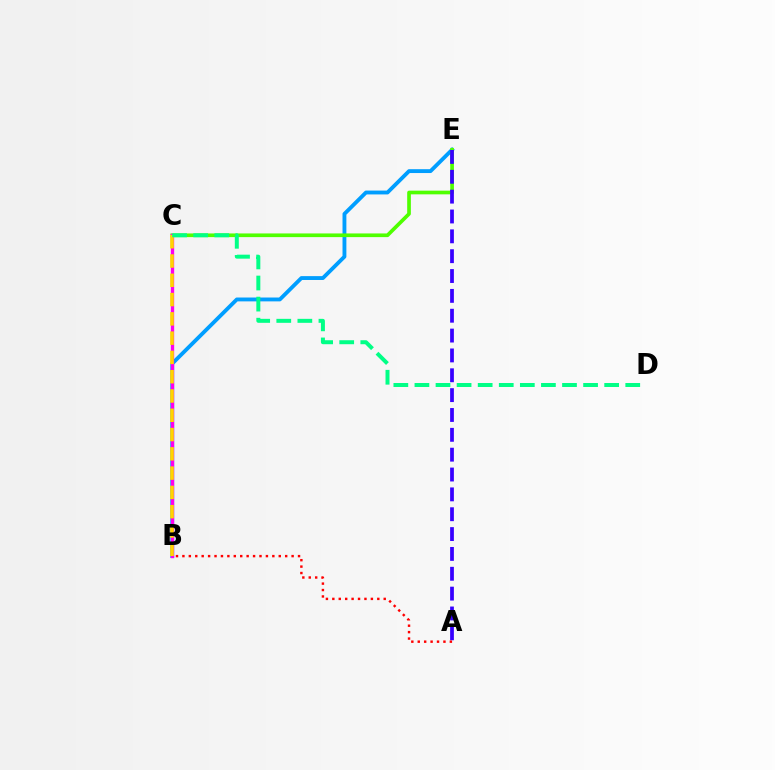{('B', 'E'): [{'color': '#009eff', 'line_style': 'solid', 'thickness': 2.78}], ('C', 'E'): [{'color': '#4fff00', 'line_style': 'solid', 'thickness': 2.65}], ('A', 'E'): [{'color': '#3700ff', 'line_style': 'dashed', 'thickness': 2.7}], ('B', 'C'): [{'color': '#ff00ed', 'line_style': 'solid', 'thickness': 2.4}, {'color': '#ffd500', 'line_style': 'dashed', 'thickness': 2.62}], ('A', 'B'): [{'color': '#ff0000', 'line_style': 'dotted', 'thickness': 1.75}], ('C', 'D'): [{'color': '#00ff86', 'line_style': 'dashed', 'thickness': 2.86}]}